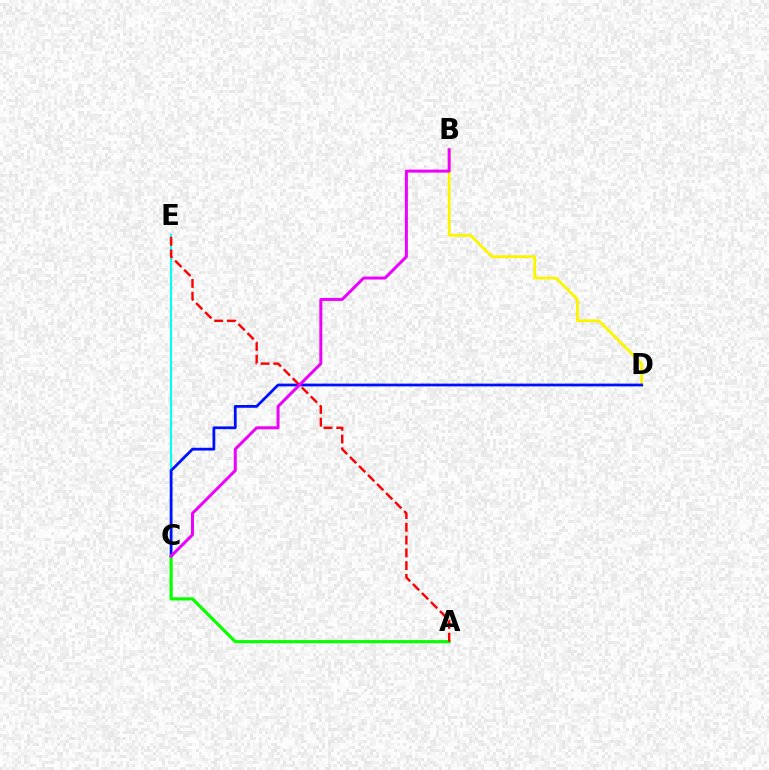{('B', 'D'): [{'color': '#fcf500', 'line_style': 'solid', 'thickness': 2.04}], ('C', 'E'): [{'color': '#00fff6', 'line_style': 'solid', 'thickness': 1.55}], ('C', 'D'): [{'color': '#0010ff', 'line_style': 'solid', 'thickness': 2.0}], ('A', 'C'): [{'color': '#08ff00', 'line_style': 'solid', 'thickness': 2.27}], ('A', 'E'): [{'color': '#ff0000', 'line_style': 'dashed', 'thickness': 1.73}], ('B', 'C'): [{'color': '#ee00ff', 'line_style': 'solid', 'thickness': 2.14}]}